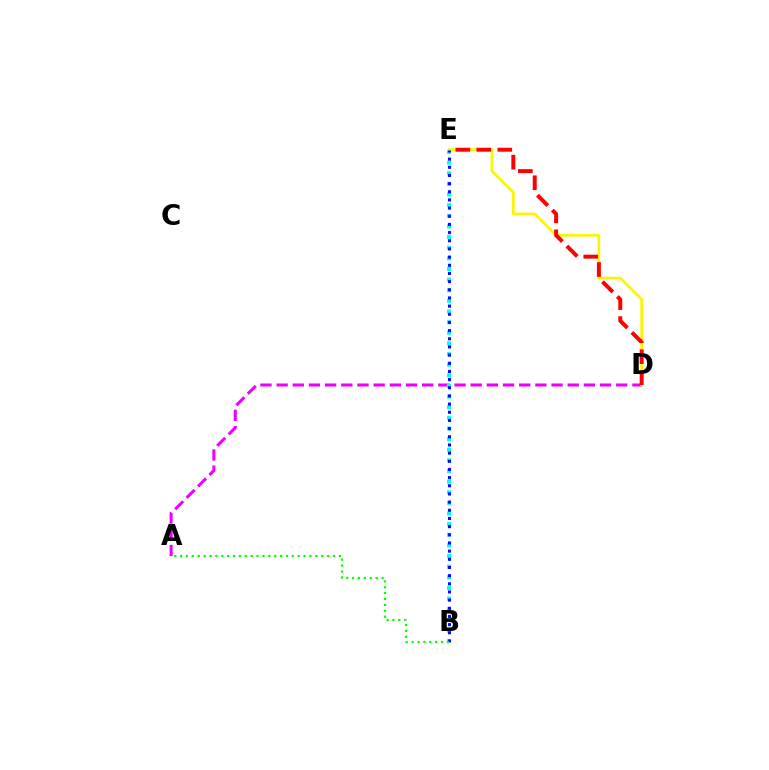{('A', 'D'): [{'color': '#ee00ff', 'line_style': 'dashed', 'thickness': 2.2}], ('B', 'E'): [{'color': '#00fff6', 'line_style': 'dotted', 'thickness': 2.89}, {'color': '#0010ff', 'line_style': 'dotted', 'thickness': 2.22}], ('D', 'E'): [{'color': '#fcf500', 'line_style': 'solid', 'thickness': 1.94}, {'color': '#ff0000', 'line_style': 'dashed', 'thickness': 2.85}], ('A', 'B'): [{'color': '#08ff00', 'line_style': 'dotted', 'thickness': 1.6}]}